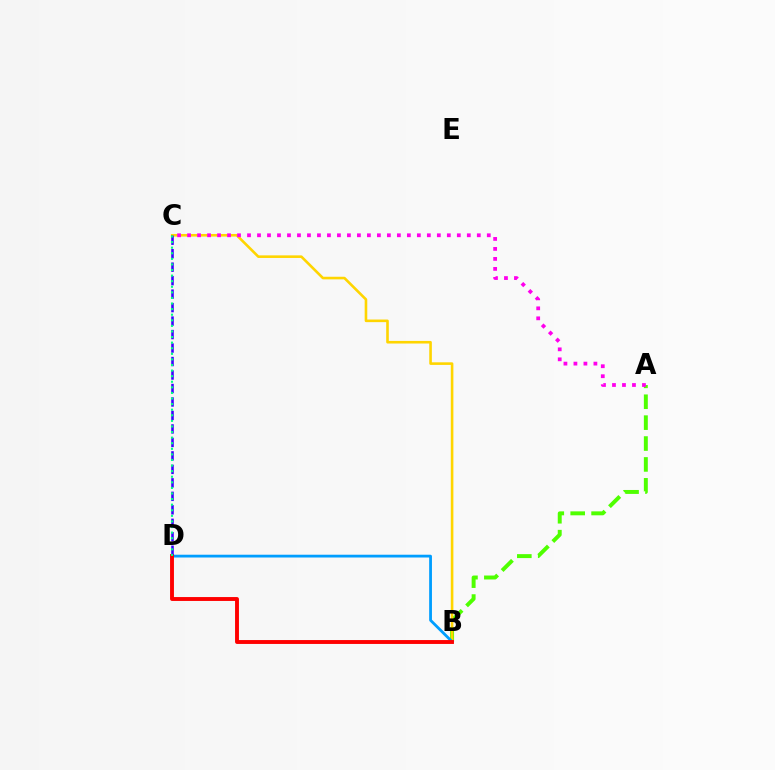{('A', 'B'): [{'color': '#4fff00', 'line_style': 'dashed', 'thickness': 2.84}], ('B', 'C'): [{'color': '#ffd500', 'line_style': 'solid', 'thickness': 1.88}], ('A', 'C'): [{'color': '#ff00ed', 'line_style': 'dotted', 'thickness': 2.71}], ('B', 'D'): [{'color': '#009eff', 'line_style': 'solid', 'thickness': 2.01}, {'color': '#ff0000', 'line_style': 'solid', 'thickness': 2.8}], ('C', 'D'): [{'color': '#3700ff', 'line_style': 'dashed', 'thickness': 1.83}, {'color': '#00ff86', 'line_style': 'dotted', 'thickness': 1.52}]}